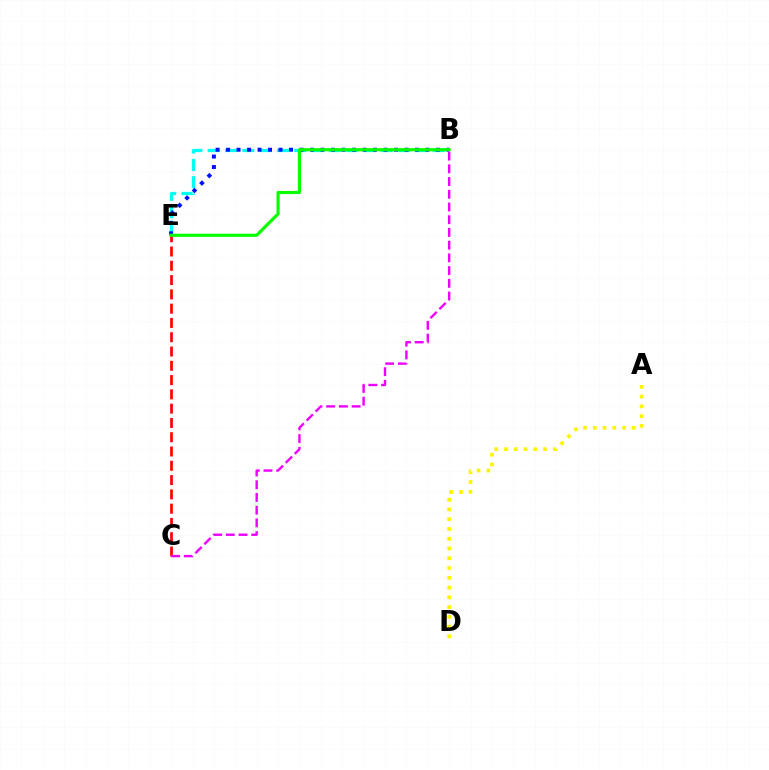{('B', 'E'): [{'color': '#00fff6', 'line_style': 'dashed', 'thickness': 2.35}, {'color': '#0010ff', 'line_style': 'dotted', 'thickness': 2.85}, {'color': '#08ff00', 'line_style': 'solid', 'thickness': 2.27}], ('A', 'D'): [{'color': '#fcf500', 'line_style': 'dotted', 'thickness': 2.65}], ('C', 'E'): [{'color': '#ff0000', 'line_style': 'dashed', 'thickness': 1.94}], ('B', 'C'): [{'color': '#ee00ff', 'line_style': 'dashed', 'thickness': 1.73}]}